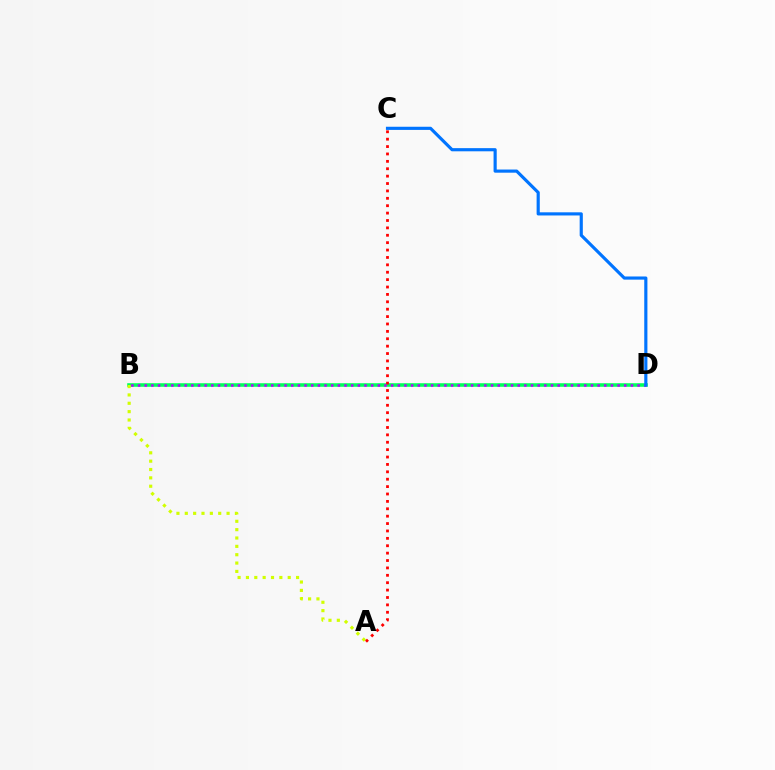{('B', 'D'): [{'color': '#00ff5c', 'line_style': 'solid', 'thickness': 2.57}, {'color': '#b900ff', 'line_style': 'dotted', 'thickness': 1.81}], ('A', 'C'): [{'color': '#ff0000', 'line_style': 'dotted', 'thickness': 2.01}], ('A', 'B'): [{'color': '#d1ff00', 'line_style': 'dotted', 'thickness': 2.27}], ('C', 'D'): [{'color': '#0074ff', 'line_style': 'solid', 'thickness': 2.27}]}